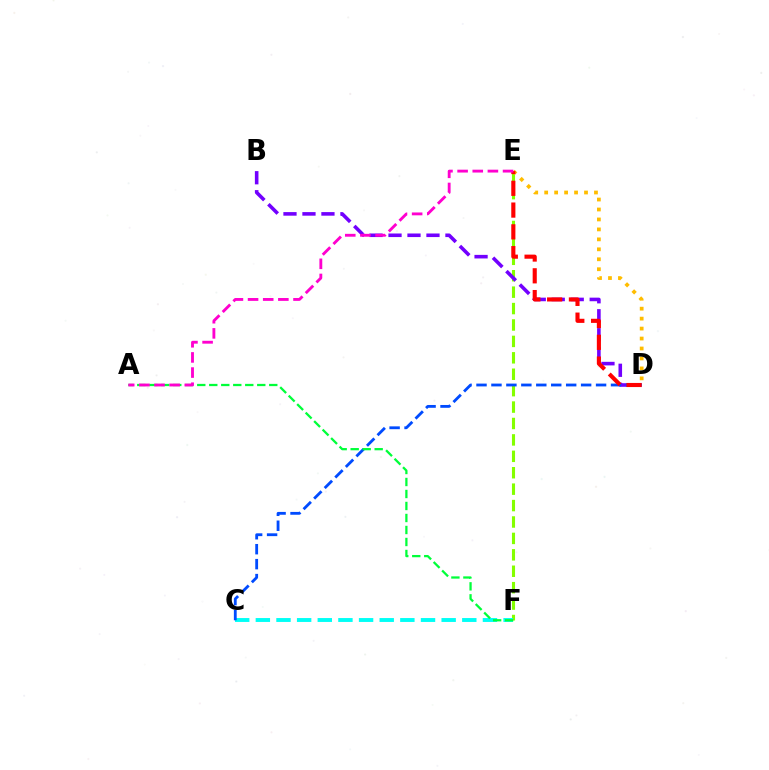{('E', 'F'): [{'color': '#84ff00', 'line_style': 'dashed', 'thickness': 2.23}], ('B', 'D'): [{'color': '#7200ff', 'line_style': 'dashed', 'thickness': 2.58}], ('C', 'F'): [{'color': '#00fff6', 'line_style': 'dashed', 'thickness': 2.8}], ('C', 'D'): [{'color': '#004bff', 'line_style': 'dashed', 'thickness': 2.03}], ('D', 'E'): [{'color': '#ffbd00', 'line_style': 'dotted', 'thickness': 2.71}, {'color': '#ff0000', 'line_style': 'dashed', 'thickness': 2.96}], ('A', 'F'): [{'color': '#00ff39', 'line_style': 'dashed', 'thickness': 1.63}], ('A', 'E'): [{'color': '#ff00cf', 'line_style': 'dashed', 'thickness': 2.06}]}